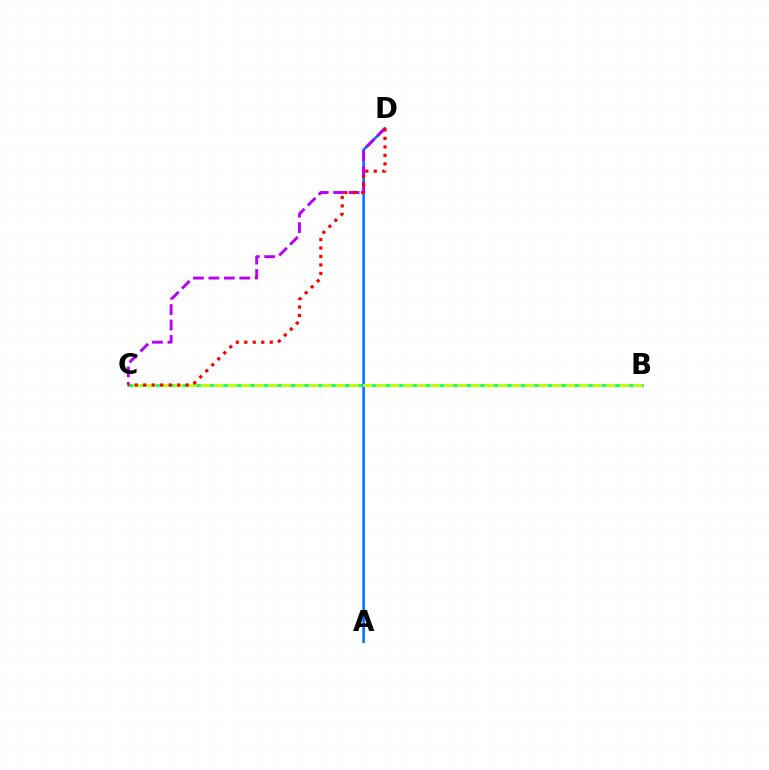{('B', 'C'): [{'color': '#00ff5c', 'line_style': 'solid', 'thickness': 1.95}, {'color': '#d1ff00', 'line_style': 'dashed', 'thickness': 1.84}], ('A', 'D'): [{'color': '#0074ff', 'line_style': 'solid', 'thickness': 1.87}], ('C', 'D'): [{'color': '#b900ff', 'line_style': 'dashed', 'thickness': 2.1}, {'color': '#ff0000', 'line_style': 'dotted', 'thickness': 2.31}]}